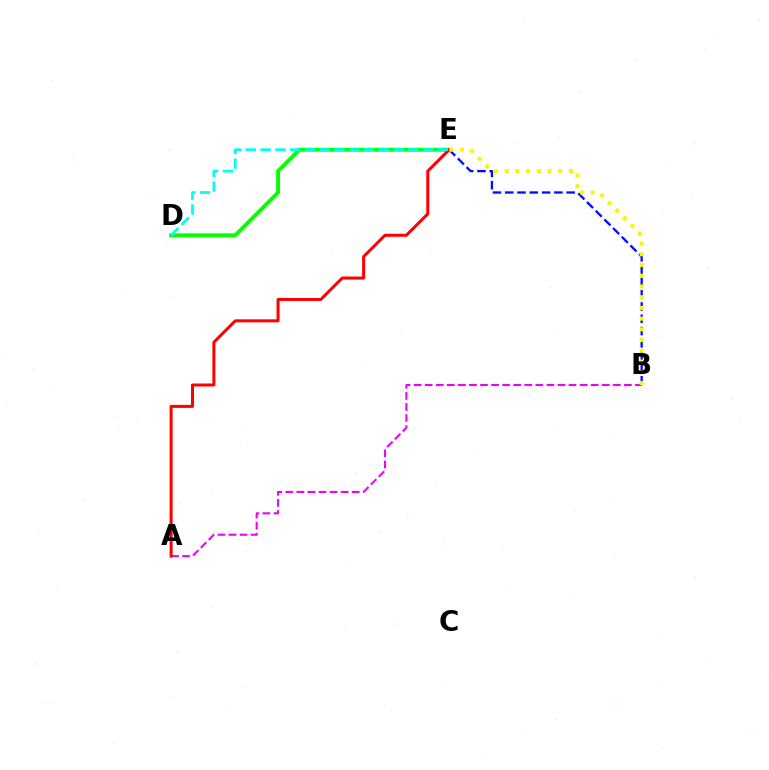{('D', 'E'): [{'color': '#08ff00', 'line_style': 'solid', 'thickness': 2.82}, {'color': '#00fff6', 'line_style': 'dashed', 'thickness': 2.01}], ('A', 'B'): [{'color': '#ee00ff', 'line_style': 'dashed', 'thickness': 1.5}], ('B', 'E'): [{'color': '#0010ff', 'line_style': 'dashed', 'thickness': 1.67}, {'color': '#fcf500', 'line_style': 'dotted', 'thickness': 2.91}], ('A', 'E'): [{'color': '#ff0000', 'line_style': 'solid', 'thickness': 2.17}]}